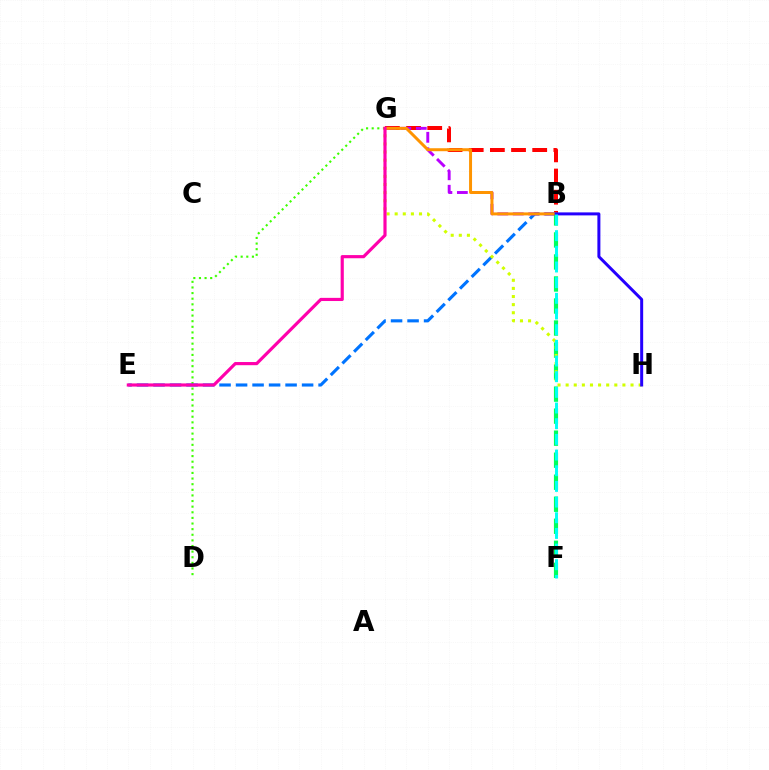{('D', 'G'): [{'color': '#3dff00', 'line_style': 'dotted', 'thickness': 1.53}], ('B', 'G'): [{'color': '#ff0000', 'line_style': 'dashed', 'thickness': 2.88}, {'color': '#b900ff', 'line_style': 'dashed', 'thickness': 2.1}, {'color': '#ff9400', 'line_style': 'solid', 'thickness': 2.14}], ('B', 'E'): [{'color': '#0074ff', 'line_style': 'dashed', 'thickness': 2.24}], ('B', 'F'): [{'color': '#00ff5c', 'line_style': 'dashed', 'thickness': 2.99}, {'color': '#00fff6', 'line_style': 'dashed', 'thickness': 2.13}], ('G', 'H'): [{'color': '#d1ff00', 'line_style': 'dotted', 'thickness': 2.2}], ('E', 'G'): [{'color': '#ff00ac', 'line_style': 'solid', 'thickness': 2.28}], ('B', 'H'): [{'color': '#2500ff', 'line_style': 'solid', 'thickness': 2.15}]}